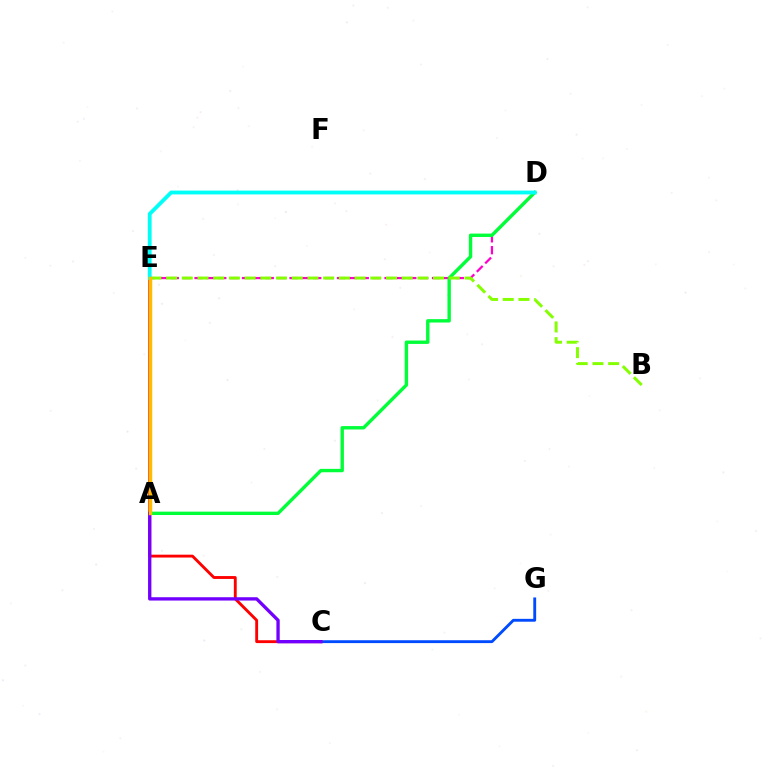{('D', 'E'): [{'color': '#ff00cf', 'line_style': 'dashed', 'thickness': 1.61}, {'color': '#00fff6', 'line_style': 'solid', 'thickness': 2.75}], ('A', 'D'): [{'color': '#00ff39', 'line_style': 'solid', 'thickness': 2.43}], ('C', 'G'): [{'color': '#004bff', 'line_style': 'solid', 'thickness': 2.06}], ('B', 'E'): [{'color': '#84ff00', 'line_style': 'dashed', 'thickness': 2.13}], ('C', 'E'): [{'color': '#ff0000', 'line_style': 'solid', 'thickness': 2.06}], ('A', 'C'): [{'color': '#7200ff', 'line_style': 'solid', 'thickness': 2.39}], ('A', 'E'): [{'color': '#ffbd00', 'line_style': 'solid', 'thickness': 2.5}]}